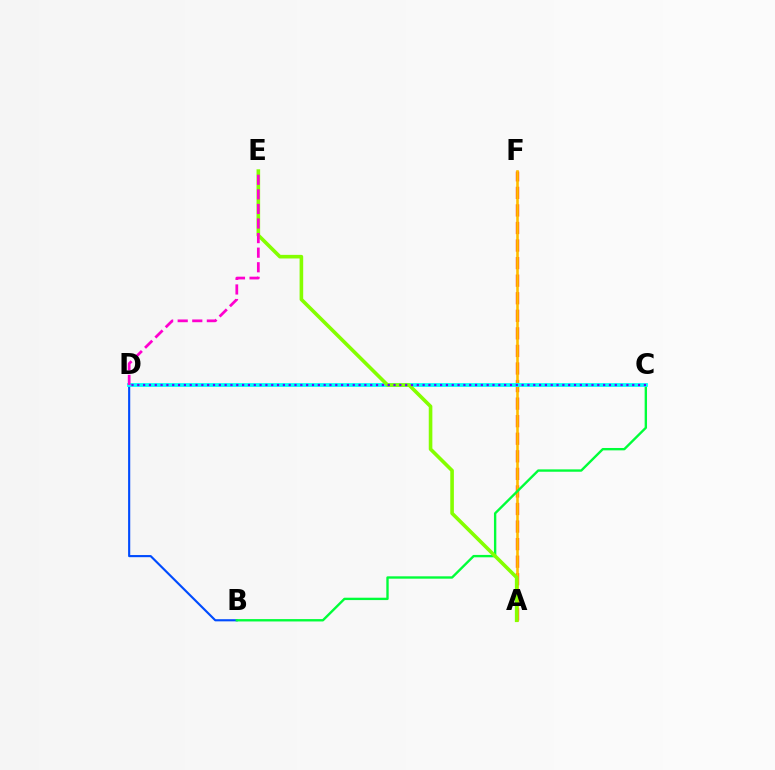{('A', 'F'): [{'color': '#ff0000', 'line_style': 'dashed', 'thickness': 2.39}, {'color': '#ffbd00', 'line_style': 'solid', 'thickness': 1.9}], ('B', 'D'): [{'color': '#004bff', 'line_style': 'solid', 'thickness': 1.54}], ('B', 'C'): [{'color': '#00ff39', 'line_style': 'solid', 'thickness': 1.71}], ('C', 'D'): [{'color': '#00fff6', 'line_style': 'solid', 'thickness': 2.73}, {'color': '#7200ff', 'line_style': 'dotted', 'thickness': 1.58}], ('A', 'E'): [{'color': '#84ff00', 'line_style': 'solid', 'thickness': 2.6}], ('D', 'E'): [{'color': '#ff00cf', 'line_style': 'dashed', 'thickness': 1.98}]}